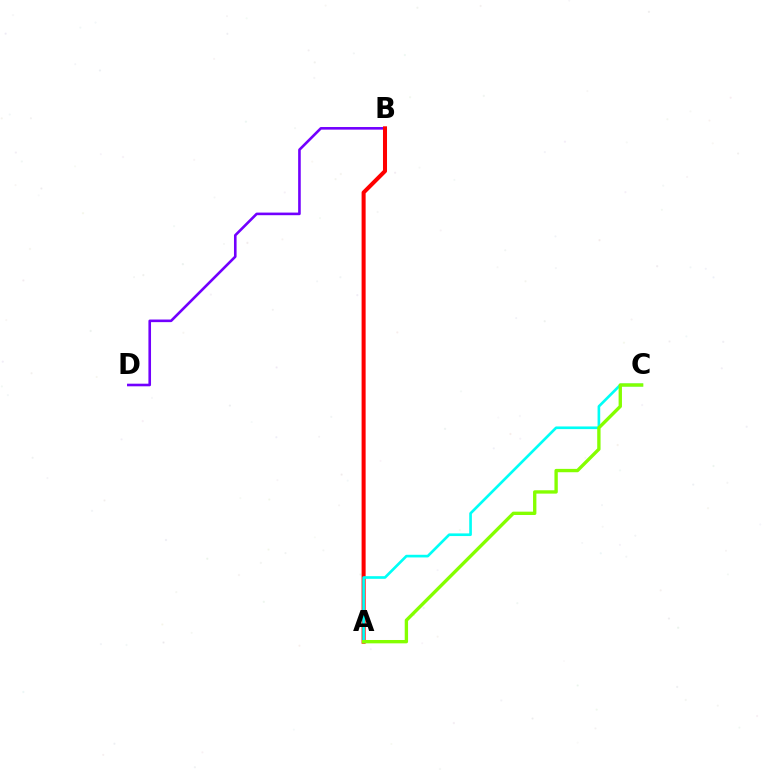{('B', 'D'): [{'color': '#7200ff', 'line_style': 'solid', 'thickness': 1.88}], ('A', 'B'): [{'color': '#ff0000', 'line_style': 'solid', 'thickness': 2.9}], ('A', 'C'): [{'color': '#00fff6', 'line_style': 'solid', 'thickness': 1.91}, {'color': '#84ff00', 'line_style': 'solid', 'thickness': 2.41}]}